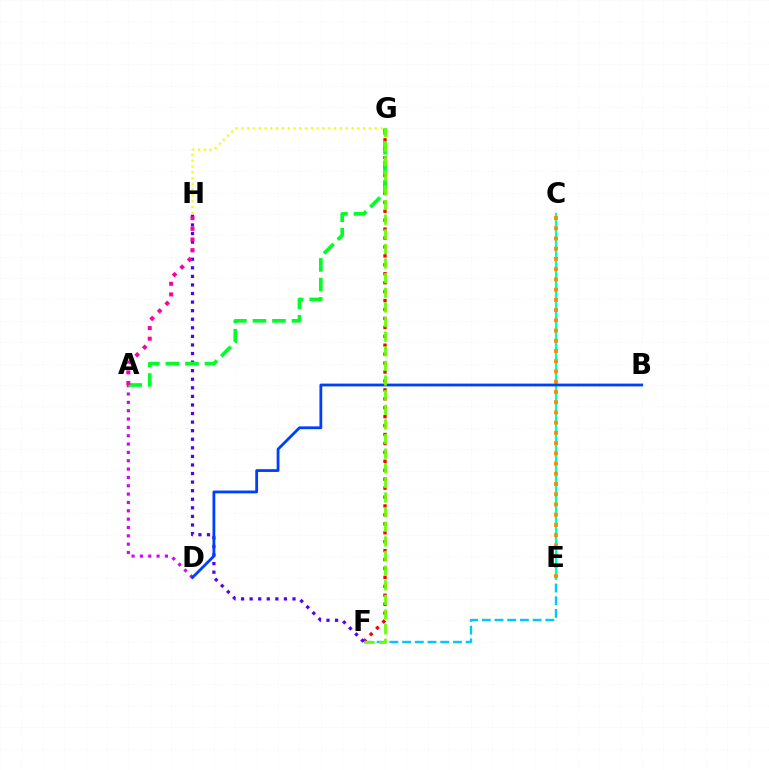{('A', 'D'): [{'color': '#d600ff', 'line_style': 'dotted', 'thickness': 2.27}], ('F', 'G'): [{'color': '#ff0000', 'line_style': 'dotted', 'thickness': 2.43}, {'color': '#66ff00', 'line_style': 'dashed', 'thickness': 1.99}], ('E', 'F'): [{'color': '#00c7ff', 'line_style': 'dashed', 'thickness': 1.73}], ('C', 'E'): [{'color': '#00ffaf', 'line_style': 'solid', 'thickness': 1.6}, {'color': '#ff8800', 'line_style': 'dotted', 'thickness': 2.78}], ('G', 'H'): [{'color': '#eeff00', 'line_style': 'dotted', 'thickness': 1.58}], ('F', 'H'): [{'color': '#4f00ff', 'line_style': 'dotted', 'thickness': 2.33}], ('A', 'G'): [{'color': '#00ff27', 'line_style': 'dashed', 'thickness': 2.66}], ('B', 'D'): [{'color': '#003fff', 'line_style': 'solid', 'thickness': 2.02}], ('A', 'H'): [{'color': '#ff00a0', 'line_style': 'dotted', 'thickness': 2.89}]}